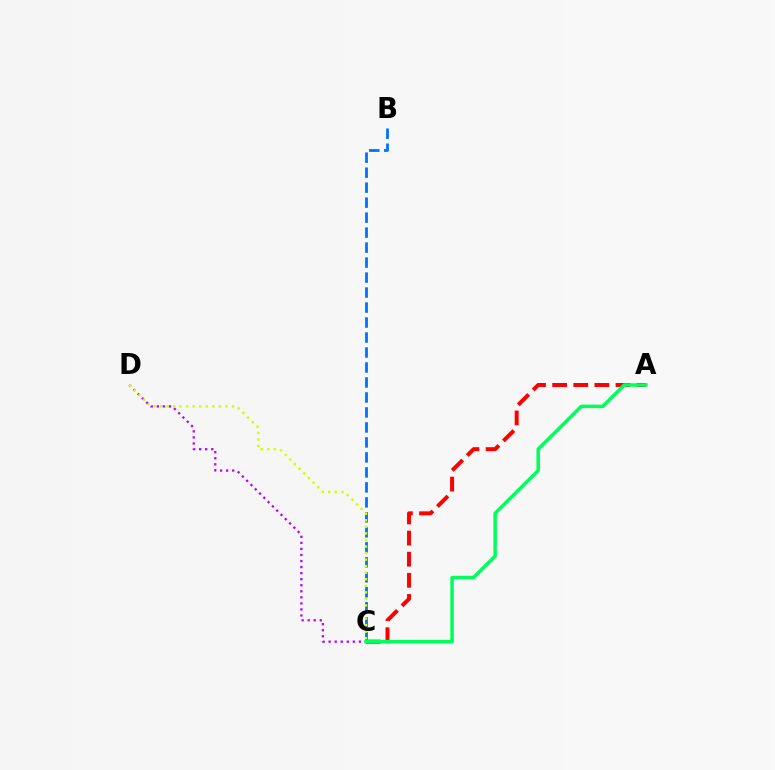{('A', 'C'): [{'color': '#ff0000', 'line_style': 'dashed', 'thickness': 2.87}, {'color': '#00ff5c', 'line_style': 'solid', 'thickness': 2.52}], ('C', 'D'): [{'color': '#b900ff', 'line_style': 'dotted', 'thickness': 1.64}, {'color': '#d1ff00', 'line_style': 'dotted', 'thickness': 1.78}], ('B', 'C'): [{'color': '#0074ff', 'line_style': 'dashed', 'thickness': 2.04}]}